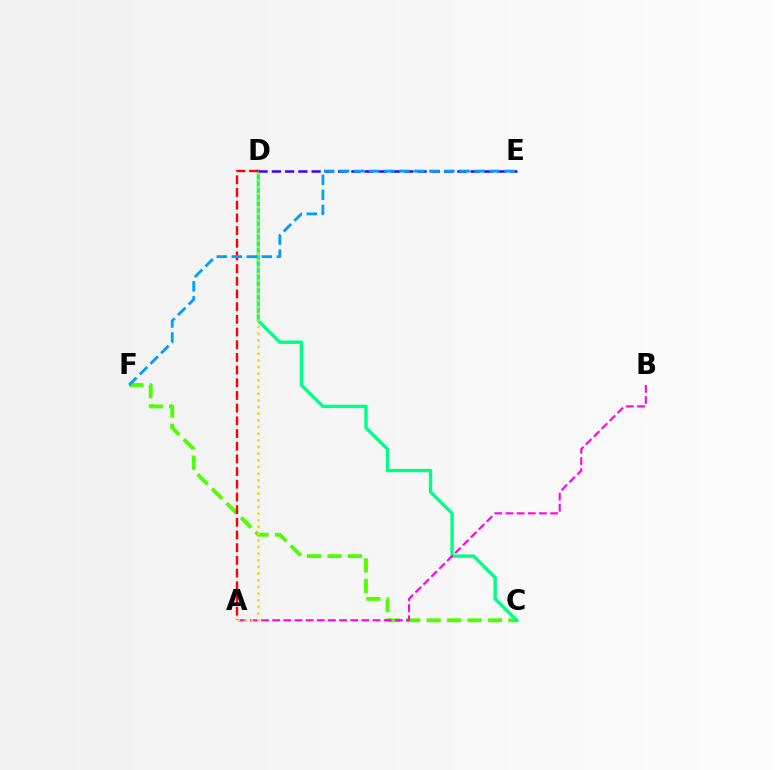{('C', 'F'): [{'color': '#4fff00', 'line_style': 'dashed', 'thickness': 2.78}], ('C', 'D'): [{'color': '#00ff86', 'line_style': 'solid', 'thickness': 2.43}], ('D', 'E'): [{'color': '#3700ff', 'line_style': 'dashed', 'thickness': 1.8}], ('A', 'D'): [{'color': '#ff0000', 'line_style': 'dashed', 'thickness': 1.72}, {'color': '#ffd500', 'line_style': 'dotted', 'thickness': 1.81}], ('A', 'B'): [{'color': '#ff00ed', 'line_style': 'dashed', 'thickness': 1.52}], ('E', 'F'): [{'color': '#009eff', 'line_style': 'dashed', 'thickness': 2.04}]}